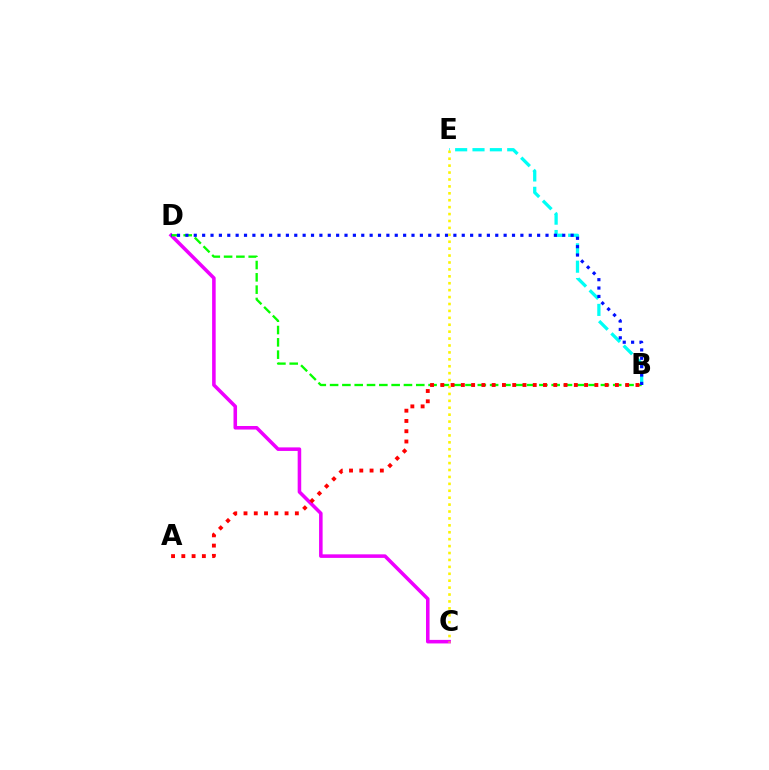{('C', 'D'): [{'color': '#ee00ff', 'line_style': 'solid', 'thickness': 2.56}], ('B', 'D'): [{'color': '#08ff00', 'line_style': 'dashed', 'thickness': 1.67}, {'color': '#0010ff', 'line_style': 'dotted', 'thickness': 2.28}], ('B', 'E'): [{'color': '#00fff6', 'line_style': 'dashed', 'thickness': 2.36}], ('A', 'B'): [{'color': '#ff0000', 'line_style': 'dotted', 'thickness': 2.79}], ('C', 'E'): [{'color': '#fcf500', 'line_style': 'dotted', 'thickness': 1.88}]}